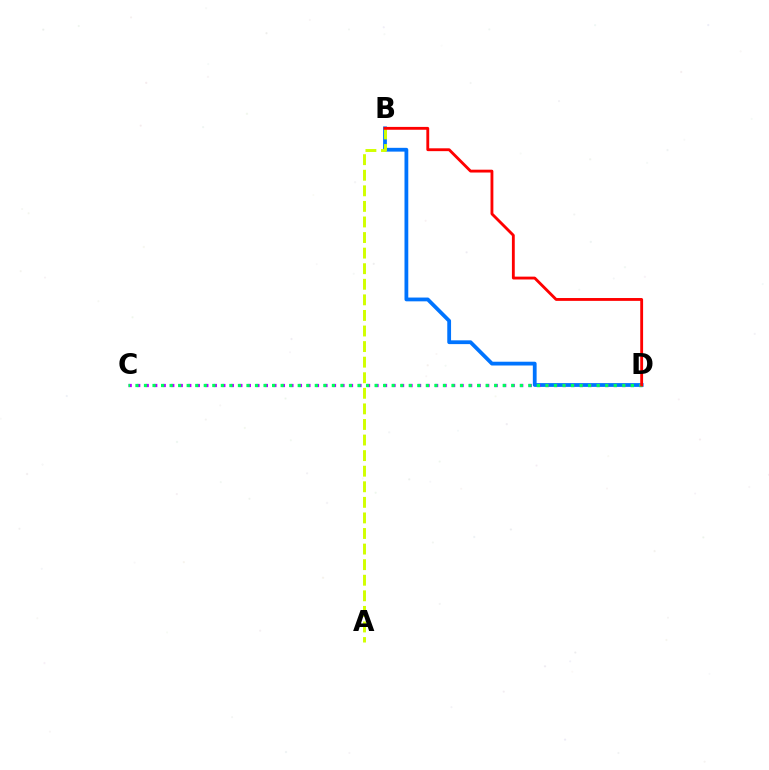{('B', 'D'): [{'color': '#0074ff', 'line_style': 'solid', 'thickness': 2.72}, {'color': '#ff0000', 'line_style': 'solid', 'thickness': 2.05}], ('A', 'B'): [{'color': '#d1ff00', 'line_style': 'dashed', 'thickness': 2.12}], ('C', 'D'): [{'color': '#b900ff', 'line_style': 'dotted', 'thickness': 2.31}, {'color': '#00ff5c', 'line_style': 'dotted', 'thickness': 2.32}]}